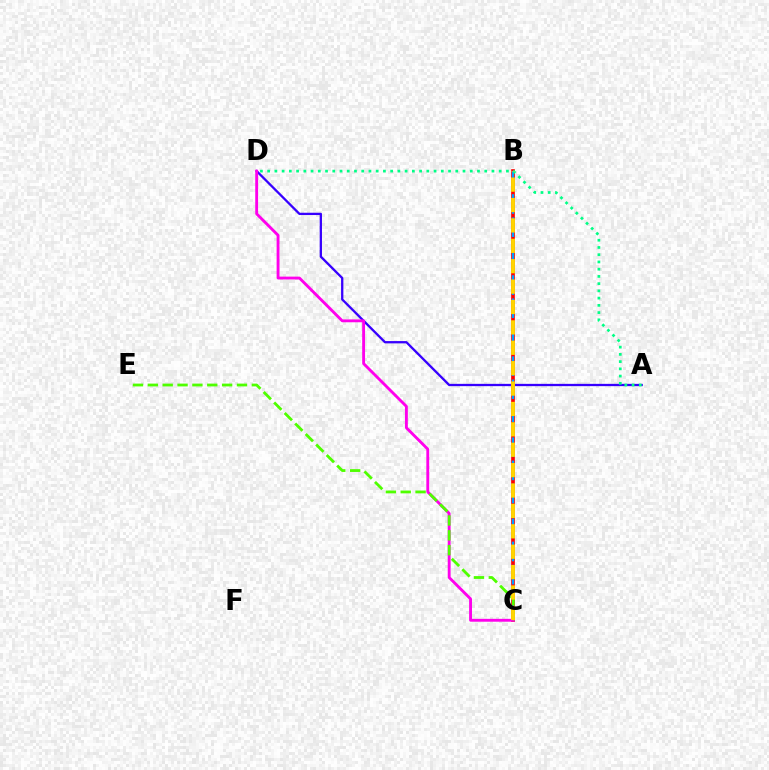{('A', 'D'): [{'color': '#3700ff', 'line_style': 'solid', 'thickness': 1.65}, {'color': '#00ff86', 'line_style': 'dotted', 'thickness': 1.97}], ('B', 'C'): [{'color': '#ff0000', 'line_style': 'solid', 'thickness': 2.64}, {'color': '#009eff', 'line_style': 'dashed', 'thickness': 1.57}, {'color': '#ffd500', 'line_style': 'dashed', 'thickness': 2.77}], ('C', 'D'): [{'color': '#ff00ed', 'line_style': 'solid', 'thickness': 2.06}], ('C', 'E'): [{'color': '#4fff00', 'line_style': 'dashed', 'thickness': 2.02}]}